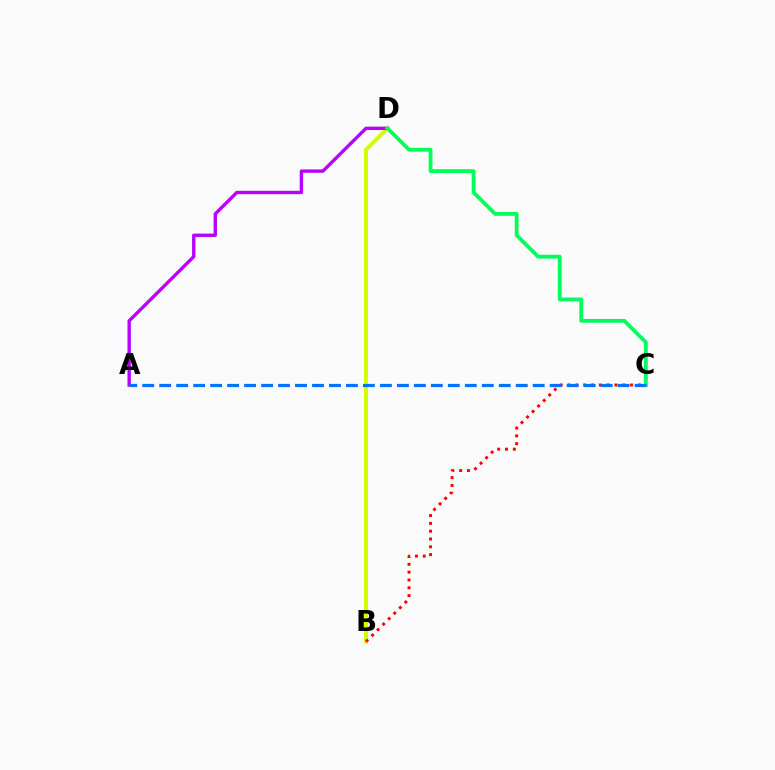{('B', 'D'): [{'color': '#d1ff00', 'line_style': 'solid', 'thickness': 2.9}], ('B', 'C'): [{'color': '#ff0000', 'line_style': 'dotted', 'thickness': 2.12}], ('A', 'D'): [{'color': '#b900ff', 'line_style': 'solid', 'thickness': 2.43}], ('C', 'D'): [{'color': '#00ff5c', 'line_style': 'solid', 'thickness': 2.75}], ('A', 'C'): [{'color': '#0074ff', 'line_style': 'dashed', 'thickness': 2.31}]}